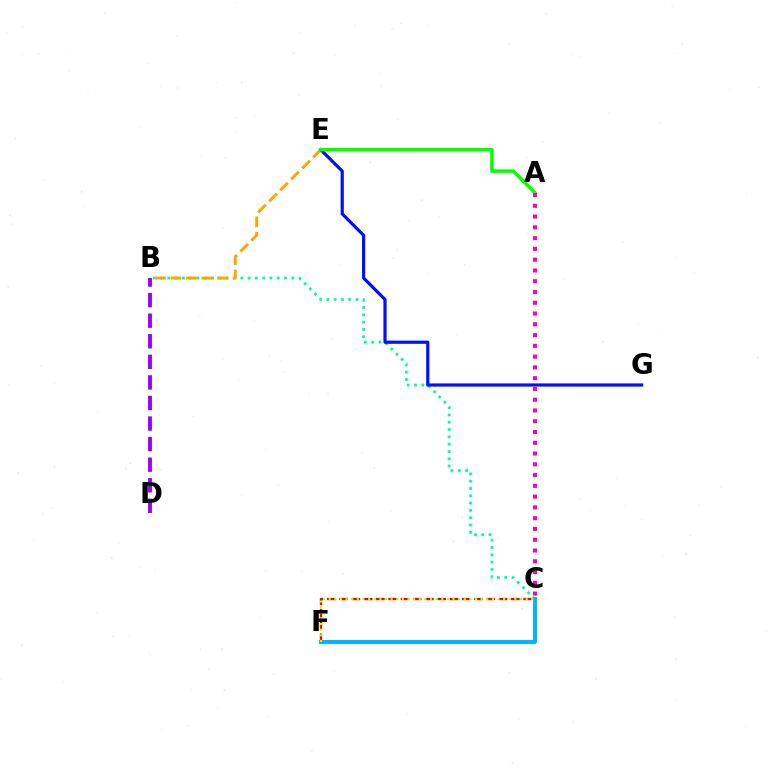{('C', 'F'): [{'color': '#ff0000', 'line_style': 'dashed', 'thickness': 1.67}, {'color': '#00b5ff', 'line_style': 'solid', 'thickness': 2.84}, {'color': '#b3ff00', 'line_style': 'dotted', 'thickness': 1.53}], ('B', 'C'): [{'color': '#00ff9d', 'line_style': 'dotted', 'thickness': 1.98}], ('B', 'E'): [{'color': '#ffa500', 'line_style': 'dashed', 'thickness': 2.11}], ('E', 'G'): [{'color': '#0010ff', 'line_style': 'solid', 'thickness': 2.29}], ('A', 'E'): [{'color': '#08ff00', 'line_style': 'solid', 'thickness': 2.54}], ('B', 'D'): [{'color': '#9b00ff', 'line_style': 'dashed', 'thickness': 2.79}], ('A', 'C'): [{'color': '#ff00bd', 'line_style': 'dotted', 'thickness': 2.93}]}